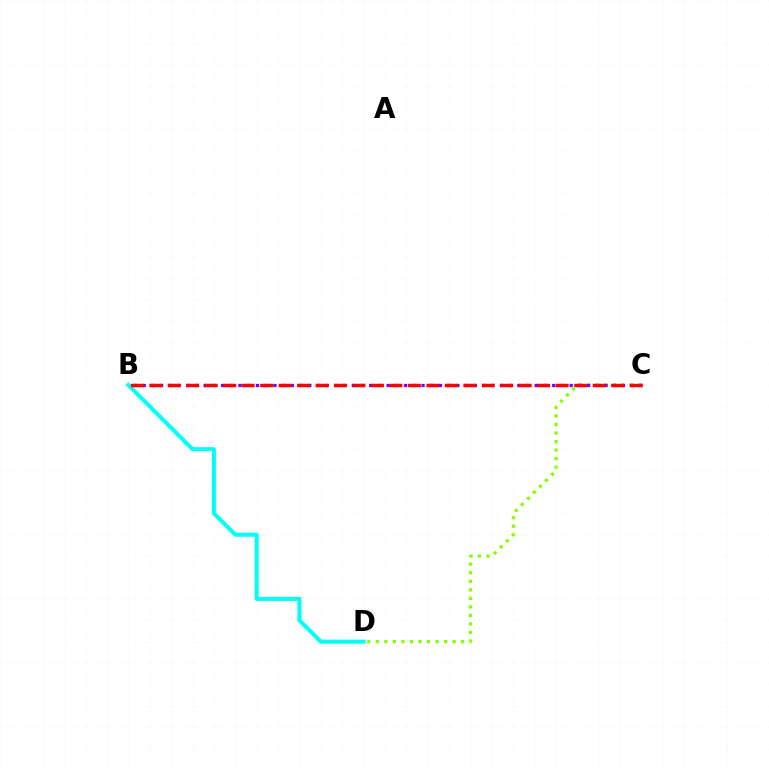{('C', 'D'): [{'color': '#84ff00', 'line_style': 'dotted', 'thickness': 2.32}], ('B', 'D'): [{'color': '#00fff6', 'line_style': 'solid', 'thickness': 2.91}], ('B', 'C'): [{'color': '#7200ff', 'line_style': 'dotted', 'thickness': 2.37}, {'color': '#ff0000', 'line_style': 'dashed', 'thickness': 2.51}]}